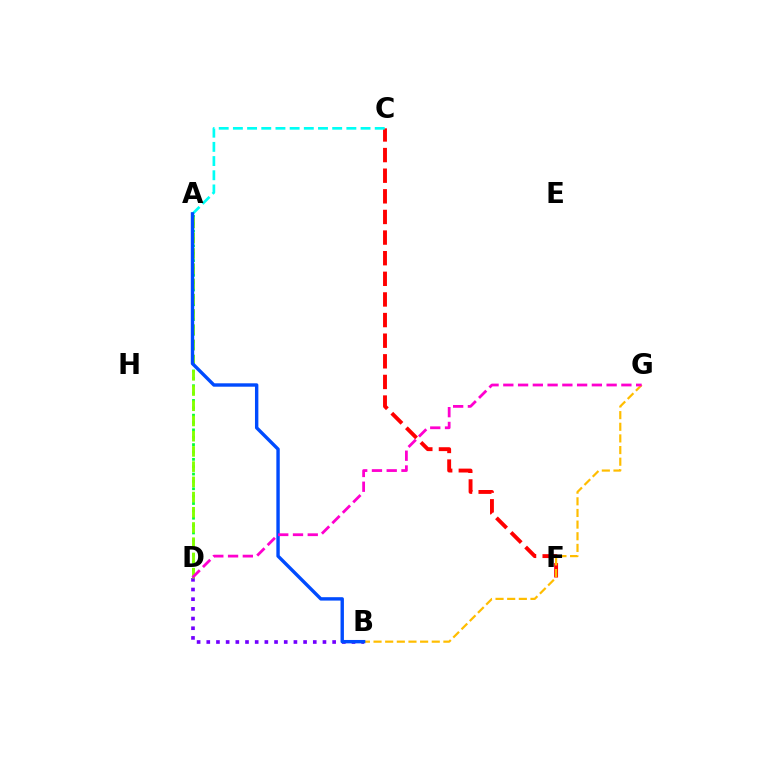{('C', 'F'): [{'color': '#ff0000', 'line_style': 'dashed', 'thickness': 2.8}], ('B', 'G'): [{'color': '#ffbd00', 'line_style': 'dashed', 'thickness': 1.58}], ('A', 'D'): [{'color': '#00ff39', 'line_style': 'dotted', 'thickness': 2.0}, {'color': '#84ff00', 'line_style': 'dashed', 'thickness': 2.07}], ('B', 'D'): [{'color': '#7200ff', 'line_style': 'dotted', 'thickness': 2.63}], ('A', 'C'): [{'color': '#00fff6', 'line_style': 'dashed', 'thickness': 1.93}], ('A', 'B'): [{'color': '#004bff', 'line_style': 'solid', 'thickness': 2.45}], ('D', 'G'): [{'color': '#ff00cf', 'line_style': 'dashed', 'thickness': 2.0}]}